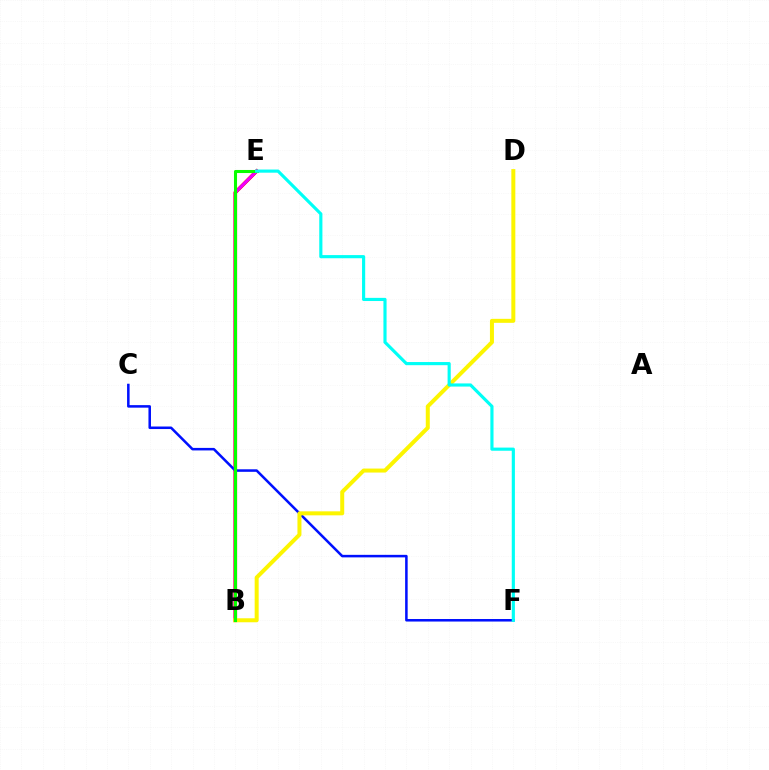{('B', 'E'): [{'color': '#ff0000', 'line_style': 'solid', 'thickness': 2.61}, {'color': '#ee00ff', 'line_style': 'solid', 'thickness': 2.21}, {'color': '#08ff00', 'line_style': 'solid', 'thickness': 2.21}], ('C', 'F'): [{'color': '#0010ff', 'line_style': 'solid', 'thickness': 1.82}], ('B', 'D'): [{'color': '#fcf500', 'line_style': 'solid', 'thickness': 2.88}], ('E', 'F'): [{'color': '#00fff6', 'line_style': 'solid', 'thickness': 2.27}]}